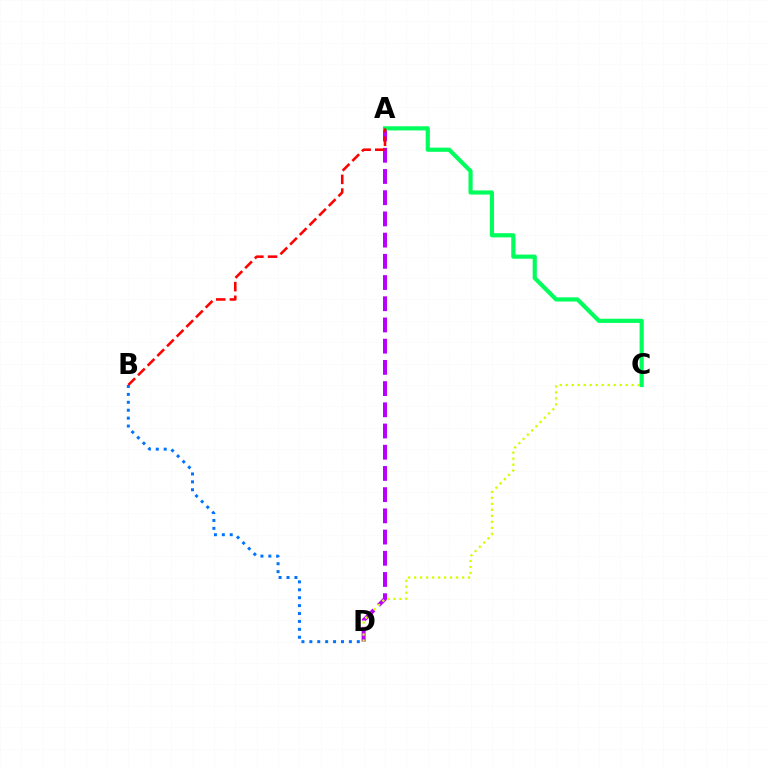{('A', 'D'): [{'color': '#b900ff', 'line_style': 'dashed', 'thickness': 2.88}], ('A', 'C'): [{'color': '#00ff5c', 'line_style': 'solid', 'thickness': 3.0}], ('B', 'D'): [{'color': '#0074ff', 'line_style': 'dotted', 'thickness': 2.15}], ('A', 'B'): [{'color': '#ff0000', 'line_style': 'dashed', 'thickness': 1.86}], ('C', 'D'): [{'color': '#d1ff00', 'line_style': 'dotted', 'thickness': 1.63}]}